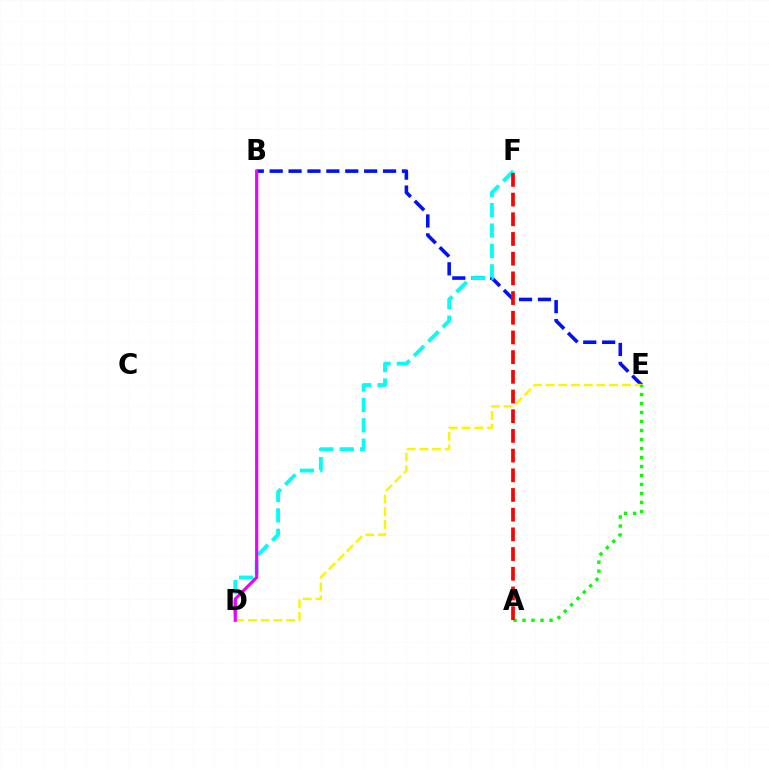{('B', 'E'): [{'color': '#0010ff', 'line_style': 'dashed', 'thickness': 2.57}], ('D', 'E'): [{'color': '#fcf500', 'line_style': 'dashed', 'thickness': 1.73}], ('D', 'F'): [{'color': '#00fff6', 'line_style': 'dashed', 'thickness': 2.77}], ('A', 'E'): [{'color': '#08ff00', 'line_style': 'dotted', 'thickness': 2.44}], ('A', 'F'): [{'color': '#ff0000', 'line_style': 'dashed', 'thickness': 2.68}], ('B', 'D'): [{'color': '#ee00ff', 'line_style': 'solid', 'thickness': 2.27}]}